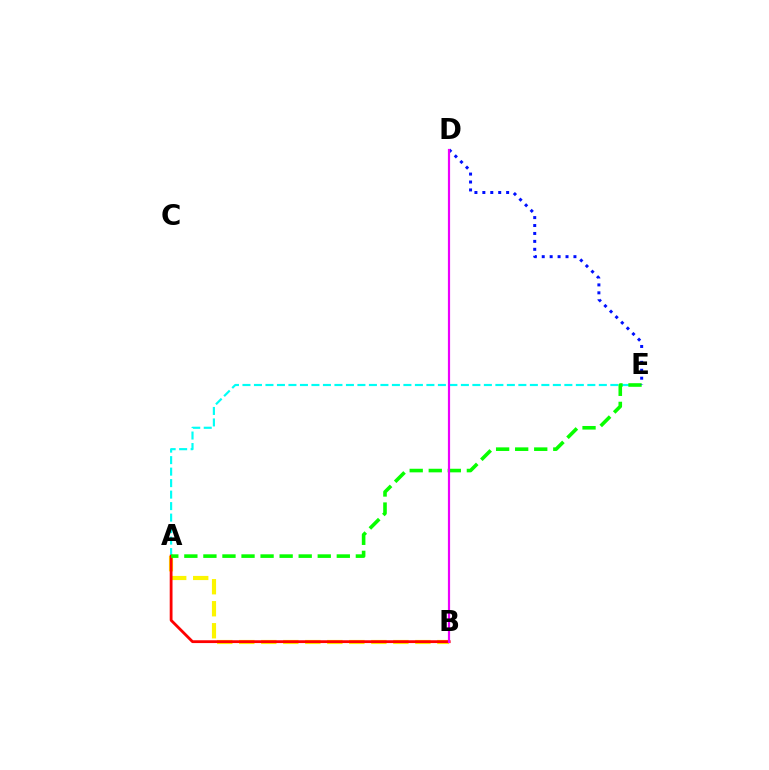{('A', 'E'): [{'color': '#00fff6', 'line_style': 'dashed', 'thickness': 1.56}, {'color': '#08ff00', 'line_style': 'dashed', 'thickness': 2.59}], ('A', 'B'): [{'color': '#fcf500', 'line_style': 'dashed', 'thickness': 2.99}, {'color': '#ff0000', 'line_style': 'solid', 'thickness': 2.02}], ('D', 'E'): [{'color': '#0010ff', 'line_style': 'dotted', 'thickness': 2.15}], ('B', 'D'): [{'color': '#ee00ff', 'line_style': 'solid', 'thickness': 1.58}]}